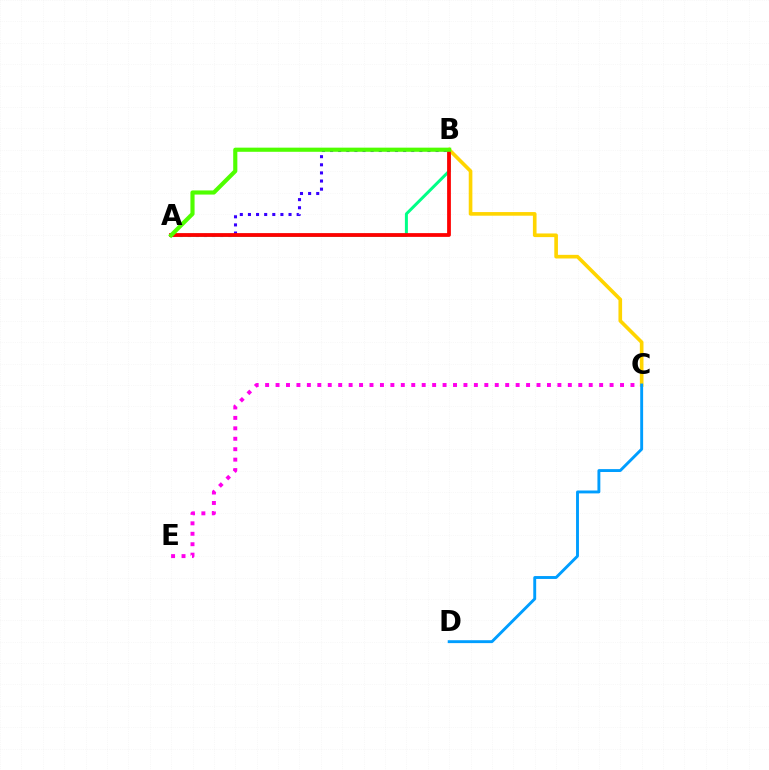{('A', 'B'): [{'color': '#3700ff', 'line_style': 'dotted', 'thickness': 2.21}, {'color': '#00ff86', 'line_style': 'solid', 'thickness': 2.15}, {'color': '#ff0000', 'line_style': 'solid', 'thickness': 2.71}, {'color': '#4fff00', 'line_style': 'solid', 'thickness': 2.98}], ('C', 'E'): [{'color': '#ff00ed', 'line_style': 'dotted', 'thickness': 2.84}], ('B', 'C'): [{'color': '#ffd500', 'line_style': 'solid', 'thickness': 2.62}], ('C', 'D'): [{'color': '#009eff', 'line_style': 'solid', 'thickness': 2.09}]}